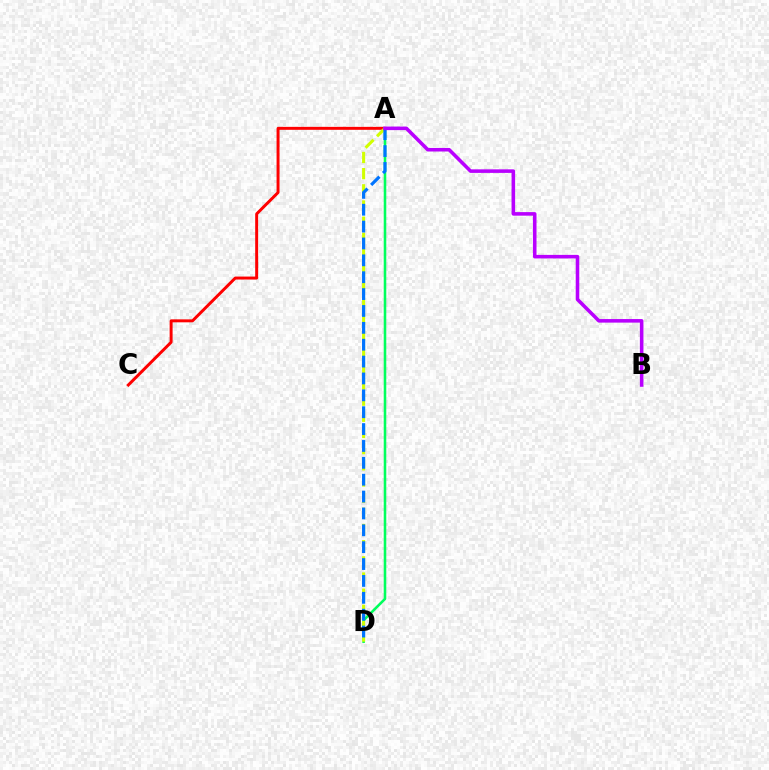{('A', 'C'): [{'color': '#ff0000', 'line_style': 'solid', 'thickness': 2.14}], ('A', 'D'): [{'color': '#00ff5c', 'line_style': 'solid', 'thickness': 1.85}, {'color': '#d1ff00', 'line_style': 'dashed', 'thickness': 2.2}, {'color': '#0074ff', 'line_style': 'dashed', 'thickness': 2.29}], ('A', 'B'): [{'color': '#b900ff', 'line_style': 'solid', 'thickness': 2.56}]}